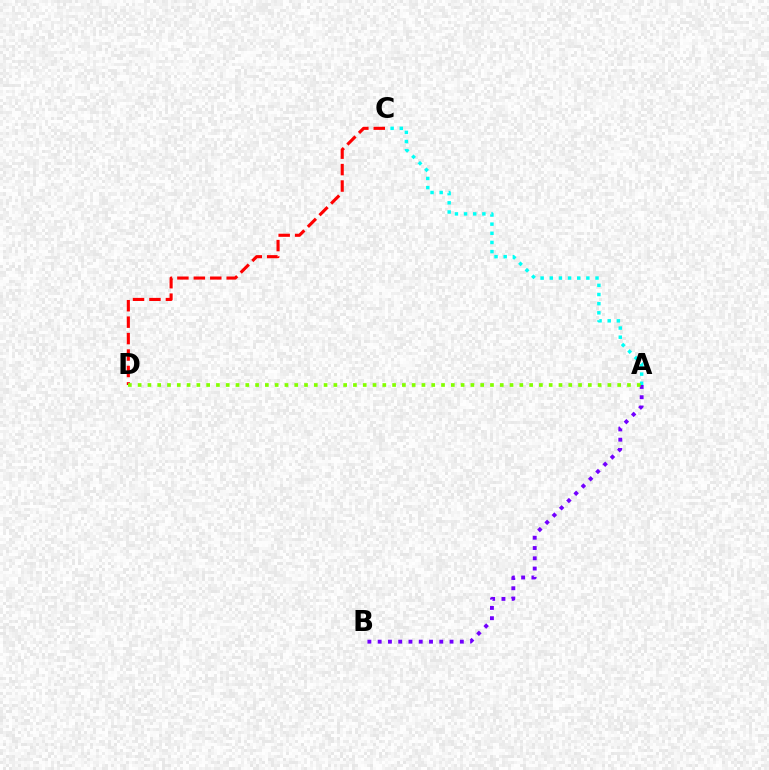{('A', 'C'): [{'color': '#00fff6', 'line_style': 'dotted', 'thickness': 2.49}], ('C', 'D'): [{'color': '#ff0000', 'line_style': 'dashed', 'thickness': 2.23}], ('A', 'B'): [{'color': '#7200ff', 'line_style': 'dotted', 'thickness': 2.79}], ('A', 'D'): [{'color': '#84ff00', 'line_style': 'dotted', 'thickness': 2.66}]}